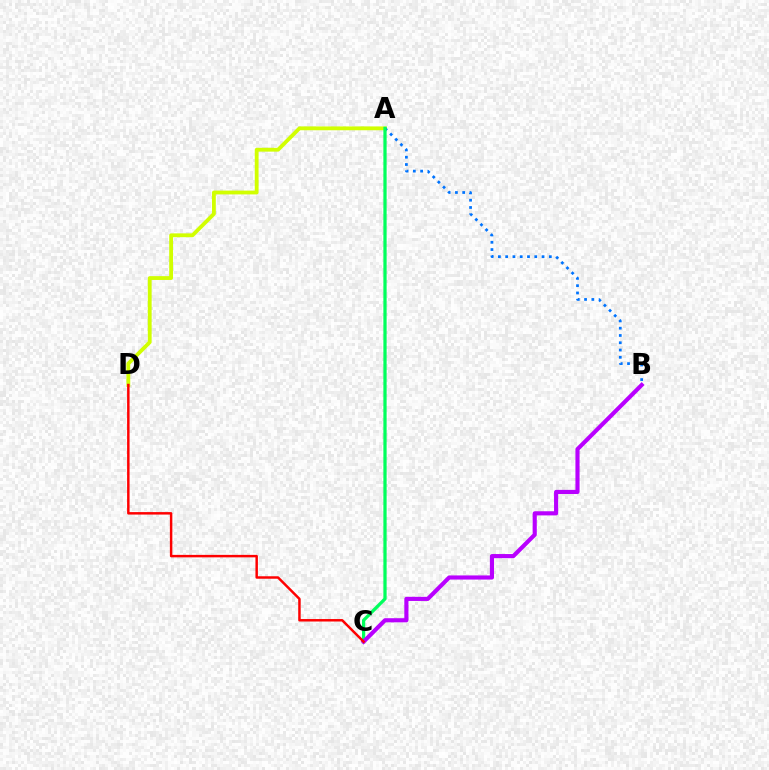{('A', 'D'): [{'color': '#d1ff00', 'line_style': 'solid', 'thickness': 2.75}], ('A', 'B'): [{'color': '#0074ff', 'line_style': 'dotted', 'thickness': 1.98}], ('A', 'C'): [{'color': '#00ff5c', 'line_style': 'solid', 'thickness': 2.34}], ('B', 'C'): [{'color': '#b900ff', 'line_style': 'solid', 'thickness': 2.98}], ('C', 'D'): [{'color': '#ff0000', 'line_style': 'solid', 'thickness': 1.78}]}